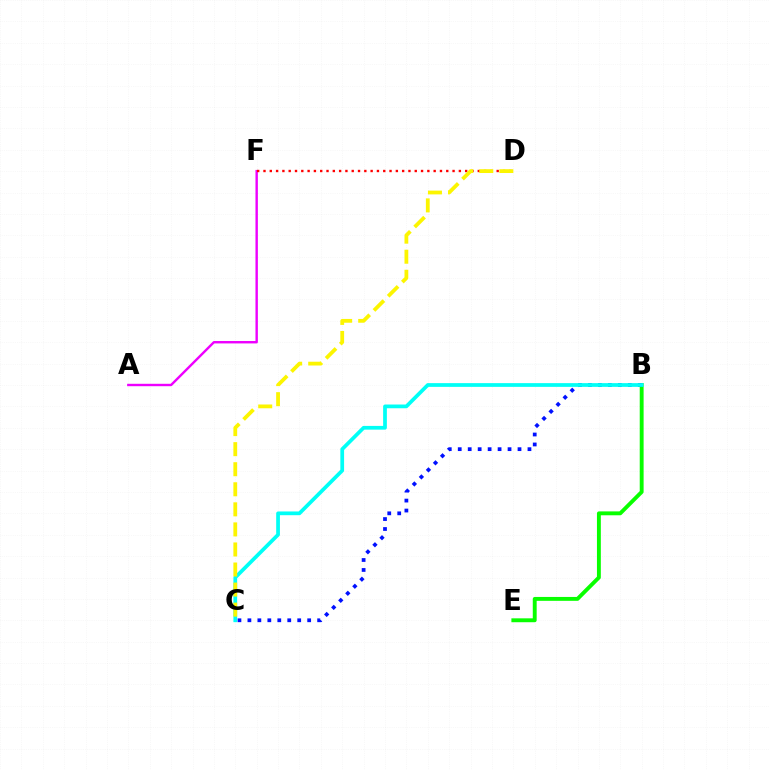{('B', 'E'): [{'color': '#08ff00', 'line_style': 'solid', 'thickness': 2.8}], ('B', 'C'): [{'color': '#0010ff', 'line_style': 'dotted', 'thickness': 2.71}, {'color': '#00fff6', 'line_style': 'solid', 'thickness': 2.69}], ('A', 'F'): [{'color': '#ee00ff', 'line_style': 'solid', 'thickness': 1.73}], ('D', 'F'): [{'color': '#ff0000', 'line_style': 'dotted', 'thickness': 1.71}], ('C', 'D'): [{'color': '#fcf500', 'line_style': 'dashed', 'thickness': 2.73}]}